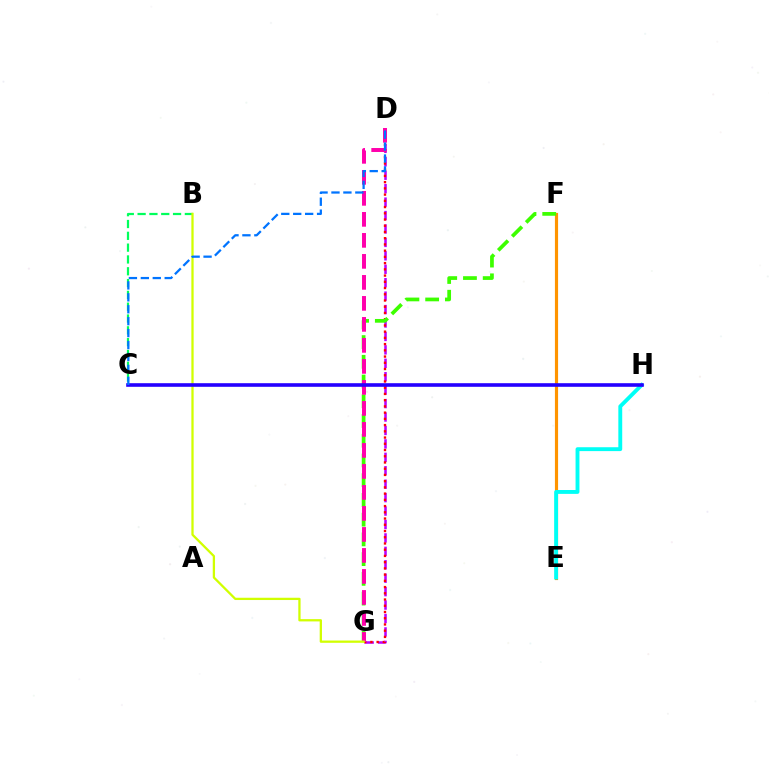{('D', 'G'): [{'color': '#b900ff', 'line_style': 'dashed', 'thickness': 1.82}, {'color': '#ff0000', 'line_style': 'dotted', 'thickness': 1.69}, {'color': '#ff00ac', 'line_style': 'dashed', 'thickness': 2.85}], ('E', 'F'): [{'color': '#ff9400', 'line_style': 'solid', 'thickness': 2.28}], ('E', 'H'): [{'color': '#00fff6', 'line_style': 'solid', 'thickness': 2.79}], ('B', 'C'): [{'color': '#00ff5c', 'line_style': 'dashed', 'thickness': 1.6}], ('F', 'G'): [{'color': '#3dff00', 'line_style': 'dashed', 'thickness': 2.68}], ('B', 'G'): [{'color': '#d1ff00', 'line_style': 'solid', 'thickness': 1.64}], ('C', 'H'): [{'color': '#2500ff', 'line_style': 'solid', 'thickness': 2.6}], ('C', 'D'): [{'color': '#0074ff', 'line_style': 'dashed', 'thickness': 1.62}]}